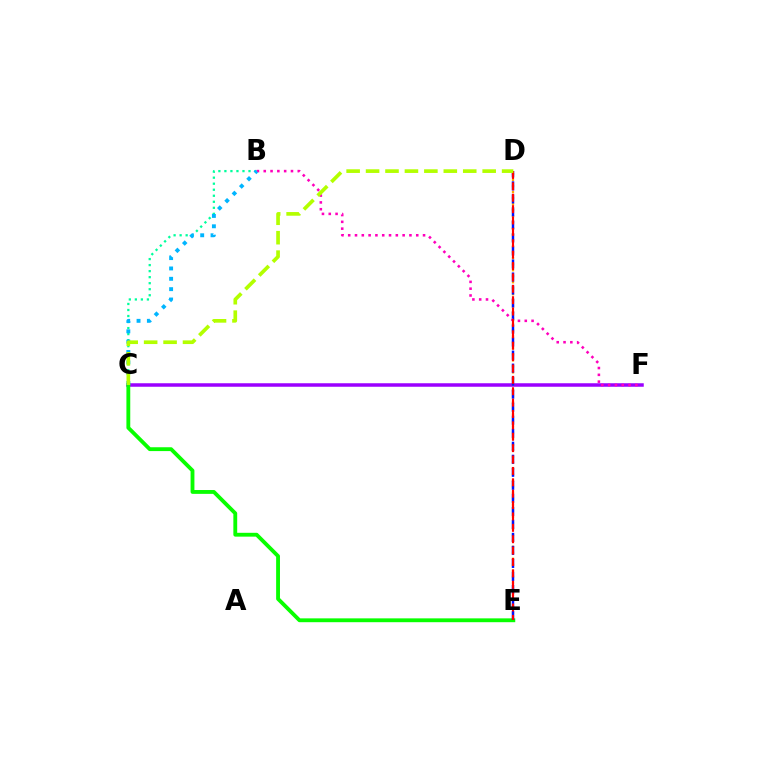{('C', 'F'): [{'color': '#9b00ff', 'line_style': 'solid', 'thickness': 2.52}], ('D', 'E'): [{'color': '#ffa500', 'line_style': 'dotted', 'thickness': 1.63}, {'color': '#0010ff', 'line_style': 'dashed', 'thickness': 1.77}, {'color': '#ff0000', 'line_style': 'dashed', 'thickness': 1.55}], ('C', 'E'): [{'color': '#08ff00', 'line_style': 'solid', 'thickness': 2.76}], ('B', 'C'): [{'color': '#00ff9d', 'line_style': 'dotted', 'thickness': 1.64}, {'color': '#00b5ff', 'line_style': 'dotted', 'thickness': 2.81}], ('B', 'F'): [{'color': '#ff00bd', 'line_style': 'dotted', 'thickness': 1.85}], ('C', 'D'): [{'color': '#b3ff00', 'line_style': 'dashed', 'thickness': 2.64}]}